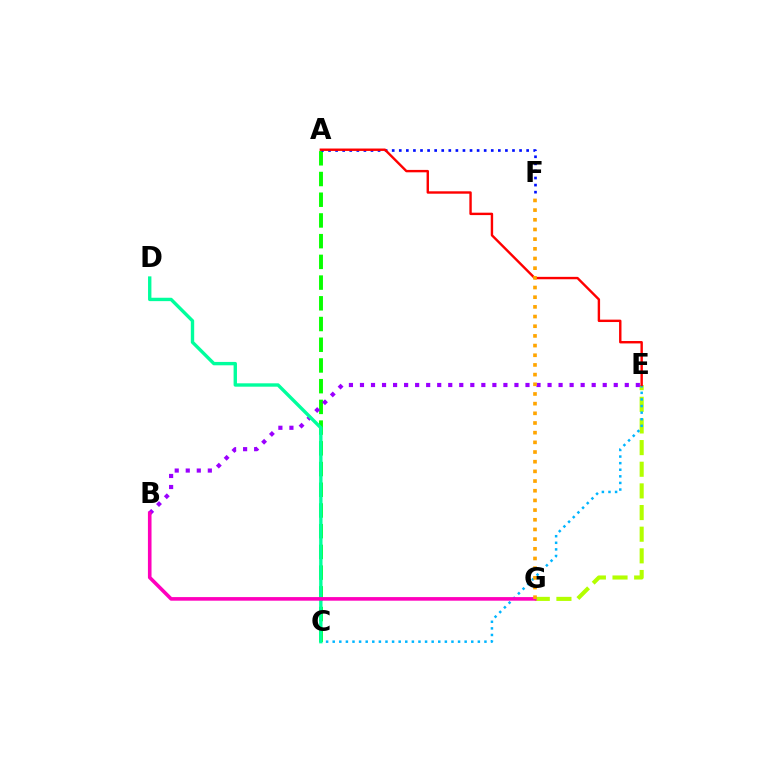{('A', 'C'): [{'color': '#08ff00', 'line_style': 'dashed', 'thickness': 2.81}], ('E', 'G'): [{'color': '#b3ff00', 'line_style': 'dashed', 'thickness': 2.94}], ('C', 'E'): [{'color': '#00b5ff', 'line_style': 'dotted', 'thickness': 1.79}], ('B', 'E'): [{'color': '#9b00ff', 'line_style': 'dotted', 'thickness': 3.0}], ('A', 'F'): [{'color': '#0010ff', 'line_style': 'dotted', 'thickness': 1.92}], ('C', 'D'): [{'color': '#00ff9d', 'line_style': 'solid', 'thickness': 2.43}], ('B', 'G'): [{'color': '#ff00bd', 'line_style': 'solid', 'thickness': 2.59}], ('A', 'E'): [{'color': '#ff0000', 'line_style': 'solid', 'thickness': 1.73}], ('F', 'G'): [{'color': '#ffa500', 'line_style': 'dotted', 'thickness': 2.63}]}